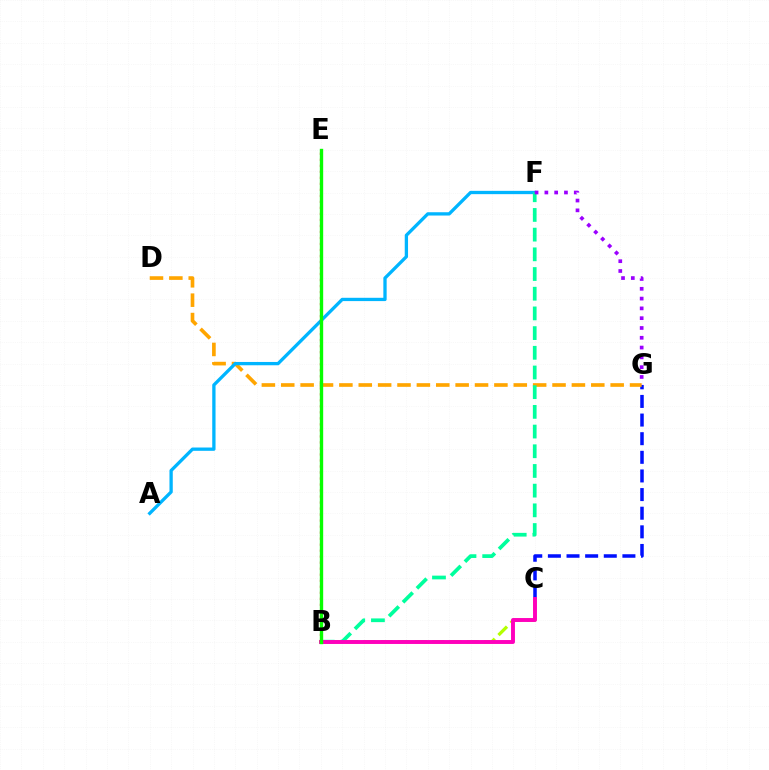{('C', 'G'): [{'color': '#0010ff', 'line_style': 'dashed', 'thickness': 2.53}], ('B', 'C'): [{'color': '#b3ff00', 'line_style': 'dashed', 'thickness': 2.34}, {'color': '#ff00bd', 'line_style': 'solid', 'thickness': 2.82}], ('D', 'G'): [{'color': '#ffa500', 'line_style': 'dashed', 'thickness': 2.63}], ('A', 'F'): [{'color': '#00b5ff', 'line_style': 'solid', 'thickness': 2.38}], ('B', 'F'): [{'color': '#00ff9d', 'line_style': 'dashed', 'thickness': 2.68}], ('B', 'E'): [{'color': '#ff0000', 'line_style': 'dotted', 'thickness': 1.63}, {'color': '#08ff00', 'line_style': 'solid', 'thickness': 2.42}], ('F', 'G'): [{'color': '#9b00ff', 'line_style': 'dotted', 'thickness': 2.66}]}